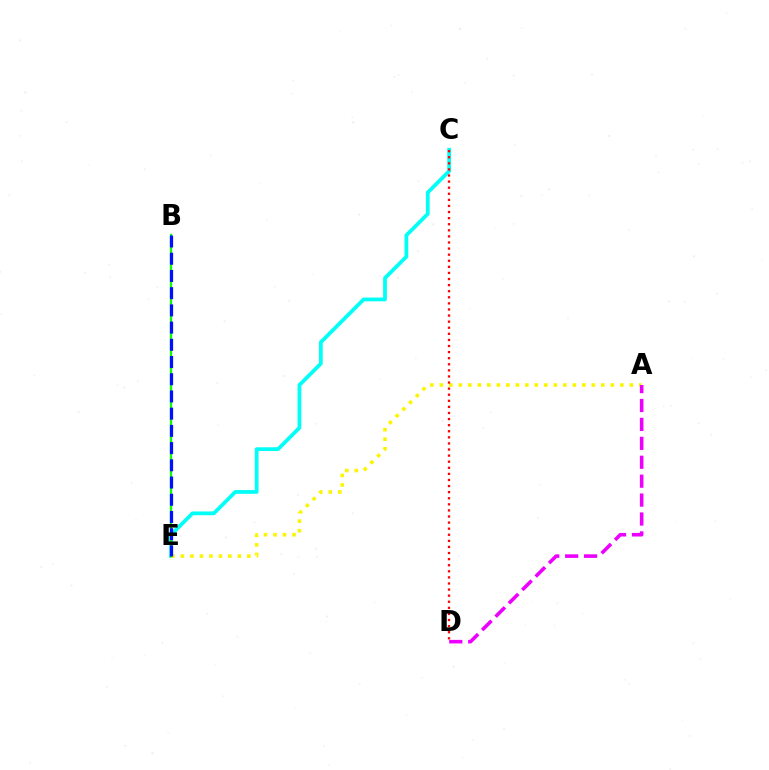{('C', 'E'): [{'color': '#00fff6', 'line_style': 'solid', 'thickness': 2.71}], ('A', 'E'): [{'color': '#fcf500', 'line_style': 'dotted', 'thickness': 2.58}], ('B', 'E'): [{'color': '#08ff00', 'line_style': 'solid', 'thickness': 1.61}, {'color': '#0010ff', 'line_style': 'dashed', 'thickness': 2.34}], ('A', 'D'): [{'color': '#ee00ff', 'line_style': 'dashed', 'thickness': 2.57}], ('C', 'D'): [{'color': '#ff0000', 'line_style': 'dotted', 'thickness': 1.65}]}